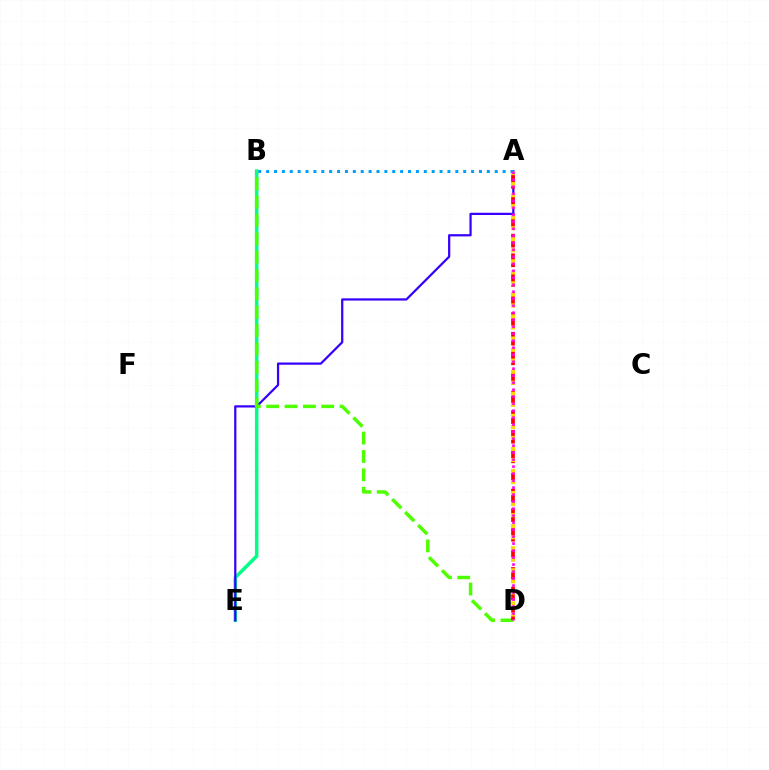{('B', 'E'): [{'color': '#00ff86', 'line_style': 'solid', 'thickness': 2.52}], ('A', 'E'): [{'color': '#3700ff', 'line_style': 'solid', 'thickness': 1.61}], ('B', 'D'): [{'color': '#4fff00', 'line_style': 'dashed', 'thickness': 2.49}], ('A', 'D'): [{'color': '#ff0000', 'line_style': 'dashed', 'thickness': 2.66}, {'color': '#ffd500', 'line_style': 'dotted', 'thickness': 3.0}, {'color': '#ff00ed', 'line_style': 'dotted', 'thickness': 1.9}], ('A', 'B'): [{'color': '#009eff', 'line_style': 'dotted', 'thickness': 2.14}]}